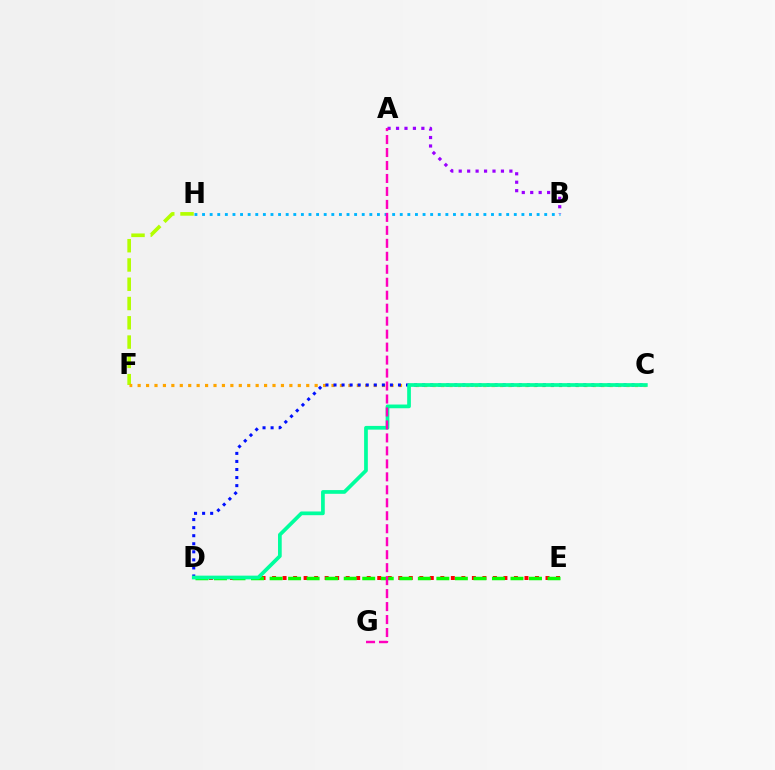{('D', 'E'): [{'color': '#ff0000', 'line_style': 'dotted', 'thickness': 2.86}, {'color': '#08ff00', 'line_style': 'dashed', 'thickness': 2.52}], ('F', 'H'): [{'color': '#b3ff00', 'line_style': 'dashed', 'thickness': 2.62}], ('C', 'F'): [{'color': '#ffa500', 'line_style': 'dotted', 'thickness': 2.29}], ('C', 'D'): [{'color': '#0010ff', 'line_style': 'dotted', 'thickness': 2.19}, {'color': '#00ff9d', 'line_style': 'solid', 'thickness': 2.68}], ('B', 'H'): [{'color': '#00b5ff', 'line_style': 'dotted', 'thickness': 2.07}], ('A', 'B'): [{'color': '#9b00ff', 'line_style': 'dotted', 'thickness': 2.29}], ('A', 'G'): [{'color': '#ff00bd', 'line_style': 'dashed', 'thickness': 1.76}]}